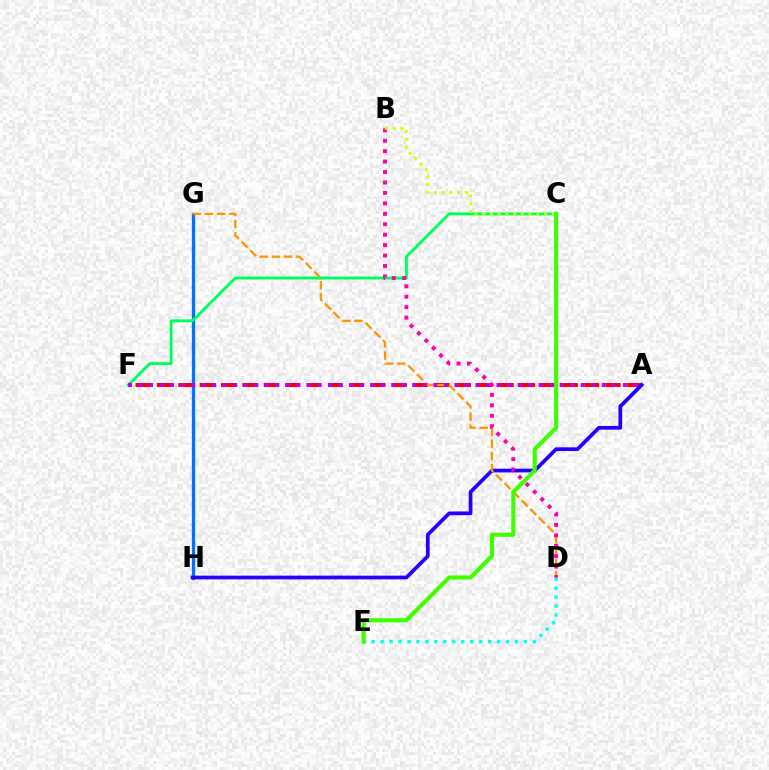{('G', 'H'): [{'color': '#0074ff', 'line_style': 'solid', 'thickness': 2.38}], ('A', 'F'): [{'color': '#ff0000', 'line_style': 'dashed', 'thickness': 2.9}, {'color': '#b900ff', 'line_style': 'dotted', 'thickness': 2.86}], ('A', 'H'): [{'color': '#2500ff', 'line_style': 'solid', 'thickness': 2.68}], ('D', 'G'): [{'color': '#ff9400', 'line_style': 'dashed', 'thickness': 1.65}], ('D', 'E'): [{'color': '#00fff6', 'line_style': 'dotted', 'thickness': 2.43}], ('C', 'F'): [{'color': '#00ff5c', 'line_style': 'solid', 'thickness': 2.09}], ('B', 'D'): [{'color': '#ff00ac', 'line_style': 'dotted', 'thickness': 2.84}], ('B', 'C'): [{'color': '#d1ff00', 'line_style': 'dotted', 'thickness': 2.1}], ('C', 'E'): [{'color': '#3dff00', 'line_style': 'solid', 'thickness': 2.97}]}